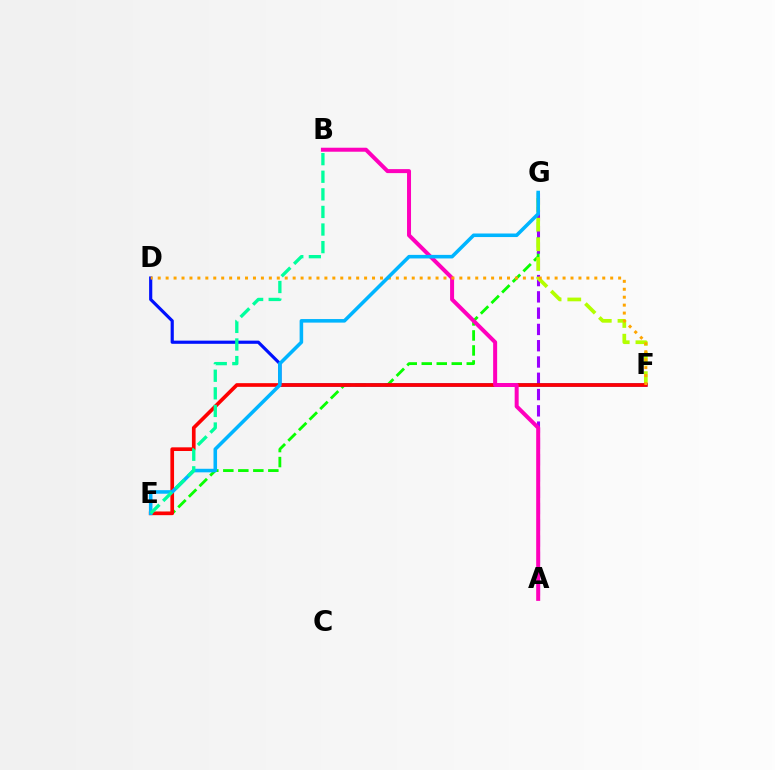{('E', 'G'): [{'color': '#08ff00', 'line_style': 'dashed', 'thickness': 2.04}, {'color': '#00b5ff', 'line_style': 'solid', 'thickness': 2.56}], ('A', 'G'): [{'color': '#9b00ff', 'line_style': 'dashed', 'thickness': 2.21}], ('F', 'G'): [{'color': '#b3ff00', 'line_style': 'dashed', 'thickness': 2.67}], ('D', 'F'): [{'color': '#0010ff', 'line_style': 'solid', 'thickness': 2.28}, {'color': '#ffa500', 'line_style': 'dotted', 'thickness': 2.16}], ('E', 'F'): [{'color': '#ff0000', 'line_style': 'solid', 'thickness': 2.64}], ('A', 'B'): [{'color': '#ff00bd', 'line_style': 'solid', 'thickness': 2.88}], ('B', 'E'): [{'color': '#00ff9d', 'line_style': 'dashed', 'thickness': 2.39}]}